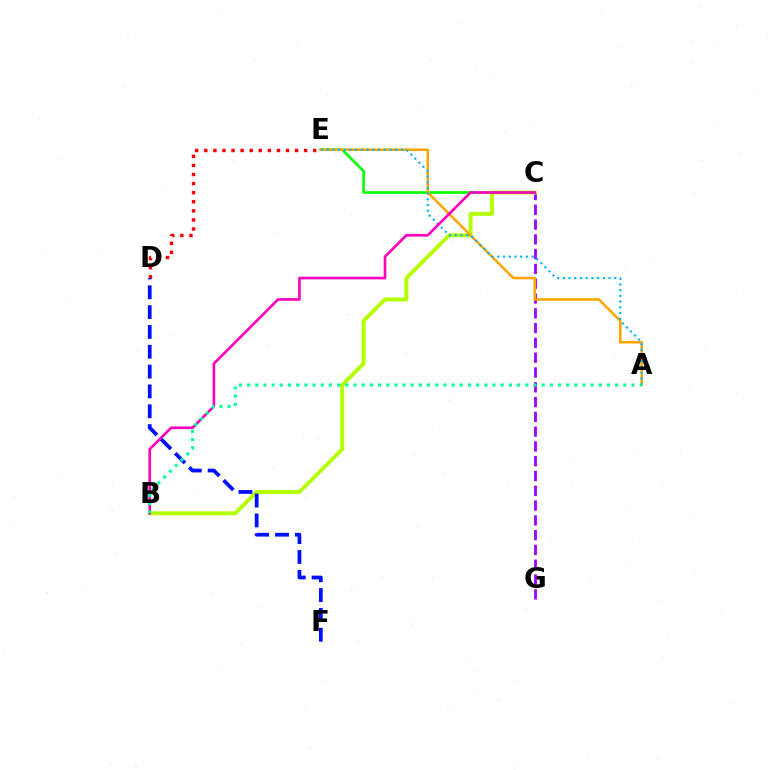{('C', 'G'): [{'color': '#9b00ff', 'line_style': 'dashed', 'thickness': 2.01}], ('B', 'C'): [{'color': '#b3ff00', 'line_style': 'solid', 'thickness': 2.81}, {'color': '#ff00bd', 'line_style': 'solid', 'thickness': 1.91}], ('C', 'E'): [{'color': '#08ff00', 'line_style': 'solid', 'thickness': 1.9}], ('A', 'E'): [{'color': '#ffa500', 'line_style': 'solid', 'thickness': 1.83}, {'color': '#00b5ff', 'line_style': 'dotted', 'thickness': 1.55}], ('D', 'E'): [{'color': '#ff0000', 'line_style': 'dotted', 'thickness': 2.47}], ('D', 'F'): [{'color': '#0010ff', 'line_style': 'dashed', 'thickness': 2.69}], ('A', 'B'): [{'color': '#00ff9d', 'line_style': 'dotted', 'thickness': 2.22}]}